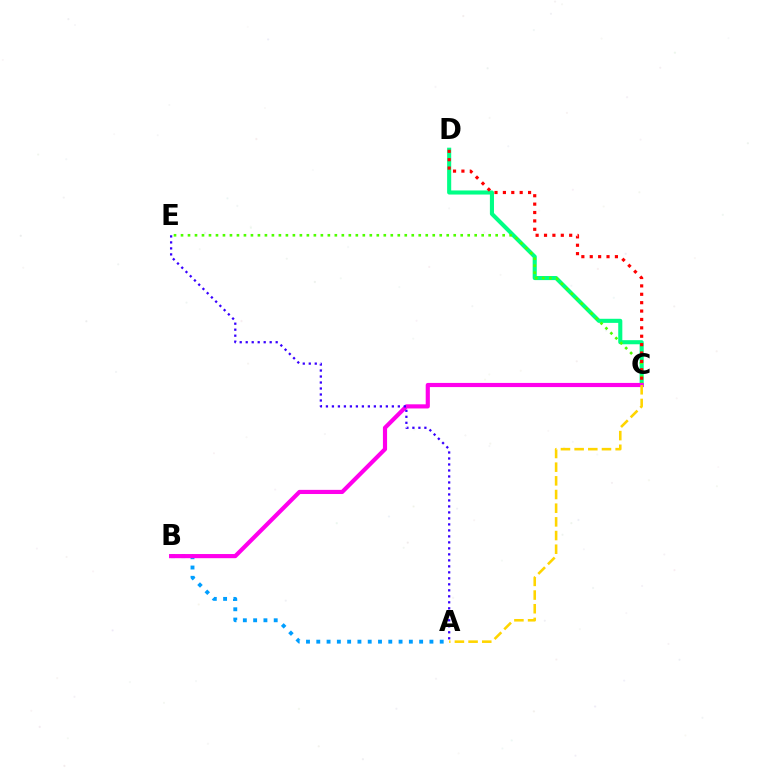{('C', 'D'): [{'color': '#00ff86', 'line_style': 'solid', 'thickness': 2.94}, {'color': '#ff0000', 'line_style': 'dotted', 'thickness': 2.28}], ('A', 'B'): [{'color': '#009eff', 'line_style': 'dotted', 'thickness': 2.79}], ('C', 'E'): [{'color': '#4fff00', 'line_style': 'dotted', 'thickness': 1.9}], ('B', 'C'): [{'color': '#ff00ed', 'line_style': 'solid', 'thickness': 2.99}], ('A', 'C'): [{'color': '#ffd500', 'line_style': 'dashed', 'thickness': 1.86}], ('A', 'E'): [{'color': '#3700ff', 'line_style': 'dotted', 'thickness': 1.63}]}